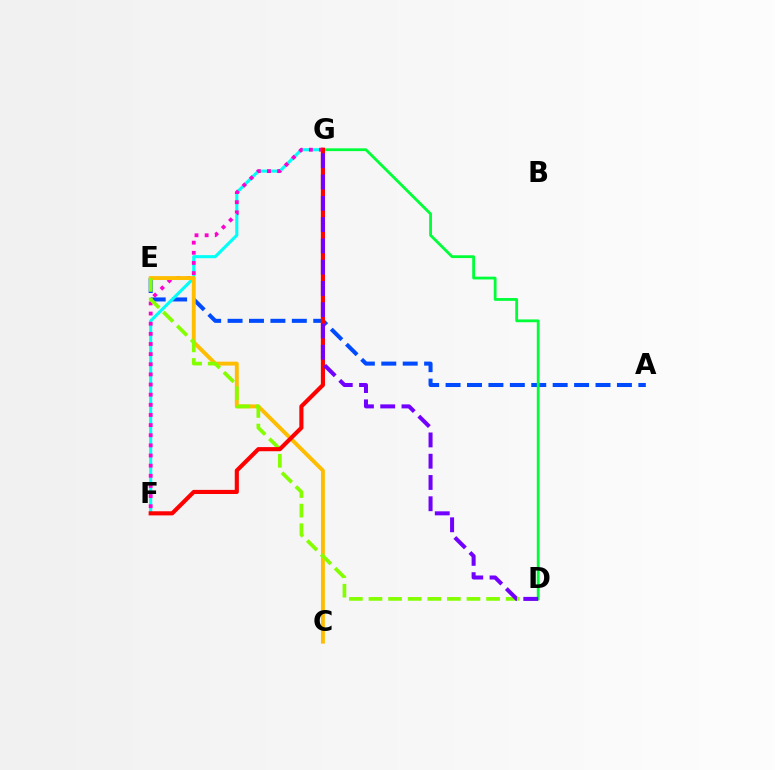{('A', 'E'): [{'color': '#004bff', 'line_style': 'dashed', 'thickness': 2.91}], ('F', 'G'): [{'color': '#00fff6', 'line_style': 'solid', 'thickness': 2.22}, {'color': '#ff00cf', 'line_style': 'dotted', 'thickness': 2.75}, {'color': '#ff0000', 'line_style': 'solid', 'thickness': 2.97}], ('D', 'G'): [{'color': '#00ff39', 'line_style': 'solid', 'thickness': 2.02}, {'color': '#7200ff', 'line_style': 'dashed', 'thickness': 2.89}], ('C', 'E'): [{'color': '#ffbd00', 'line_style': 'solid', 'thickness': 2.81}], ('D', 'E'): [{'color': '#84ff00', 'line_style': 'dashed', 'thickness': 2.66}]}